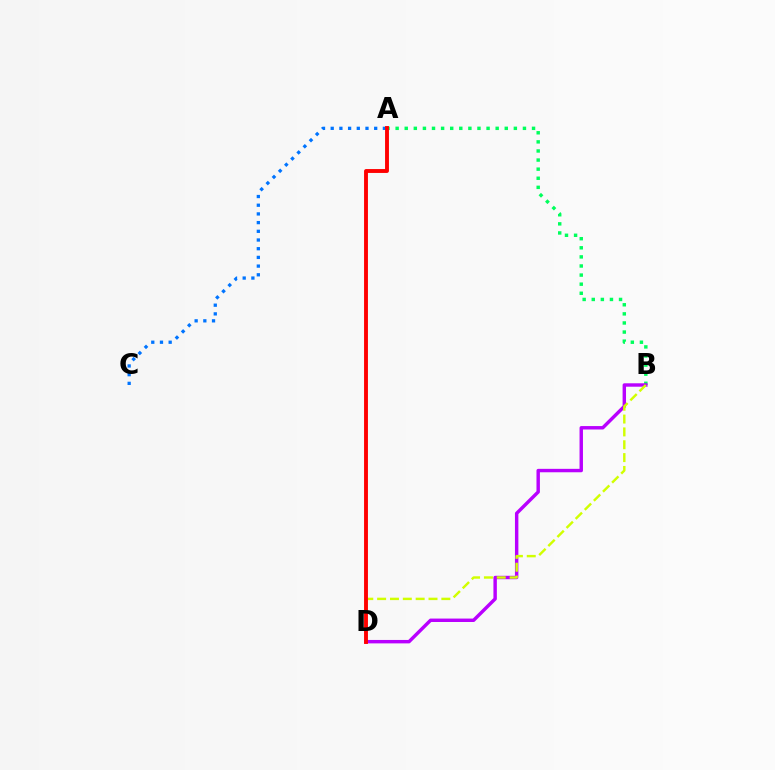{('A', 'B'): [{'color': '#00ff5c', 'line_style': 'dotted', 'thickness': 2.47}], ('A', 'C'): [{'color': '#0074ff', 'line_style': 'dotted', 'thickness': 2.36}], ('B', 'D'): [{'color': '#b900ff', 'line_style': 'solid', 'thickness': 2.47}, {'color': '#d1ff00', 'line_style': 'dashed', 'thickness': 1.74}], ('A', 'D'): [{'color': '#ff0000', 'line_style': 'solid', 'thickness': 2.8}]}